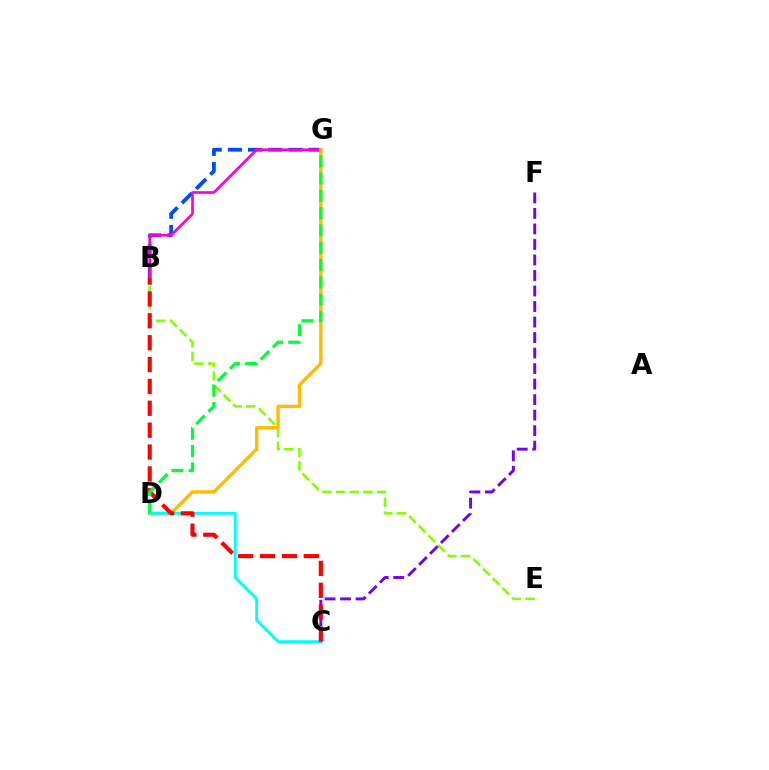{('B', 'G'): [{'color': '#004bff', 'line_style': 'dashed', 'thickness': 2.74}, {'color': '#ff00cf', 'line_style': 'solid', 'thickness': 1.9}], ('B', 'E'): [{'color': '#84ff00', 'line_style': 'dashed', 'thickness': 1.86}], ('D', 'G'): [{'color': '#ffbd00', 'line_style': 'solid', 'thickness': 2.45}, {'color': '#00ff39', 'line_style': 'dashed', 'thickness': 2.35}], ('C', 'D'): [{'color': '#00fff6', 'line_style': 'solid', 'thickness': 2.07}], ('C', 'F'): [{'color': '#7200ff', 'line_style': 'dashed', 'thickness': 2.11}], ('B', 'C'): [{'color': '#ff0000', 'line_style': 'dashed', 'thickness': 2.97}]}